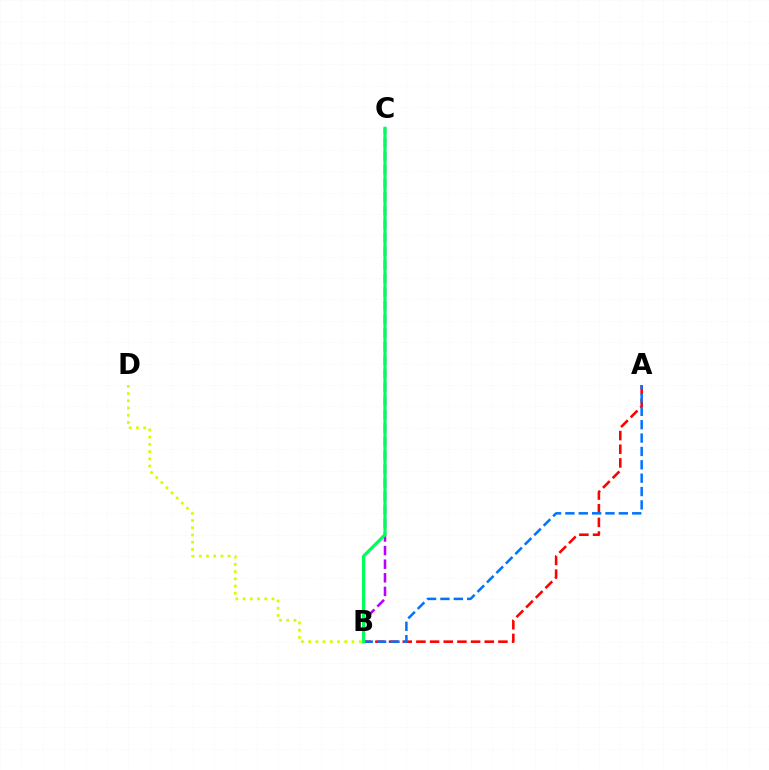{('B', 'C'): [{'color': '#b900ff', 'line_style': 'dashed', 'thickness': 1.85}, {'color': '#00ff5c', 'line_style': 'solid', 'thickness': 2.31}], ('A', 'B'): [{'color': '#ff0000', 'line_style': 'dashed', 'thickness': 1.86}, {'color': '#0074ff', 'line_style': 'dashed', 'thickness': 1.82}], ('B', 'D'): [{'color': '#d1ff00', 'line_style': 'dotted', 'thickness': 1.96}]}